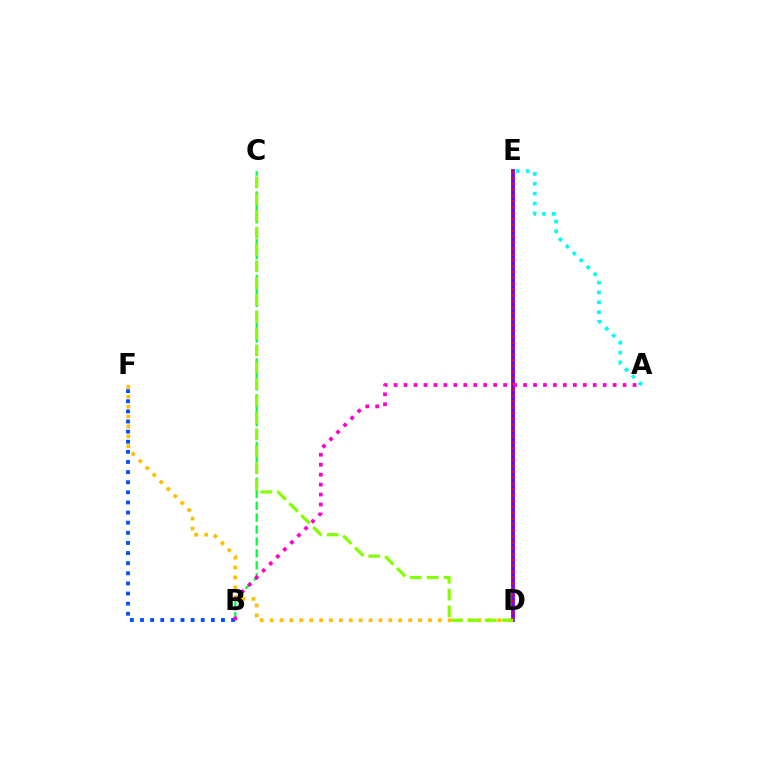{('B', 'C'): [{'color': '#00ff39', 'line_style': 'dashed', 'thickness': 1.62}], ('D', 'E'): [{'color': '#7200ff', 'line_style': 'solid', 'thickness': 2.73}, {'color': '#ff0000', 'line_style': 'dotted', 'thickness': 1.6}], ('A', 'E'): [{'color': '#00fff6', 'line_style': 'dotted', 'thickness': 2.68}], ('D', 'F'): [{'color': '#ffbd00', 'line_style': 'dotted', 'thickness': 2.69}], ('B', 'F'): [{'color': '#004bff', 'line_style': 'dotted', 'thickness': 2.75}], ('A', 'B'): [{'color': '#ff00cf', 'line_style': 'dotted', 'thickness': 2.7}], ('C', 'D'): [{'color': '#84ff00', 'line_style': 'dashed', 'thickness': 2.28}]}